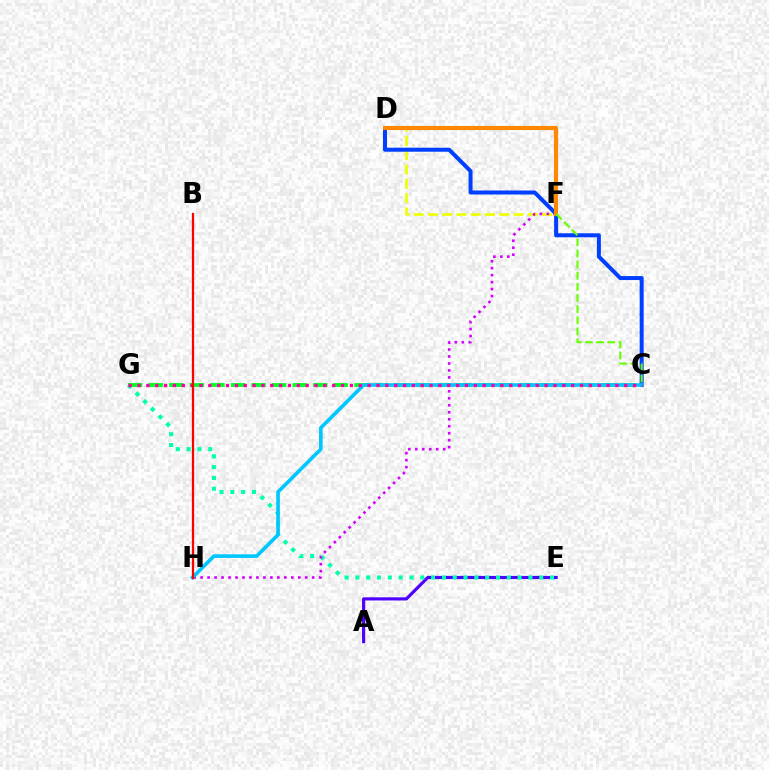{('D', 'F'): [{'color': '#eeff00', 'line_style': 'dashed', 'thickness': 1.94}, {'color': '#ff8800', 'line_style': 'solid', 'thickness': 2.96}], ('A', 'E'): [{'color': '#4f00ff', 'line_style': 'solid', 'thickness': 2.28}], ('E', 'G'): [{'color': '#00ffaf', 'line_style': 'dotted', 'thickness': 2.94}], ('F', 'H'): [{'color': '#d600ff', 'line_style': 'dotted', 'thickness': 1.89}], ('C', 'G'): [{'color': '#00ff27', 'line_style': 'dashed', 'thickness': 2.79}, {'color': '#ff00a0', 'line_style': 'dotted', 'thickness': 2.4}], ('C', 'D'): [{'color': '#003fff', 'line_style': 'solid', 'thickness': 2.88}], ('C', 'H'): [{'color': '#00c7ff', 'line_style': 'solid', 'thickness': 2.61}], ('C', 'F'): [{'color': '#66ff00', 'line_style': 'dashed', 'thickness': 1.51}], ('B', 'H'): [{'color': '#ff0000', 'line_style': 'solid', 'thickness': 1.62}]}